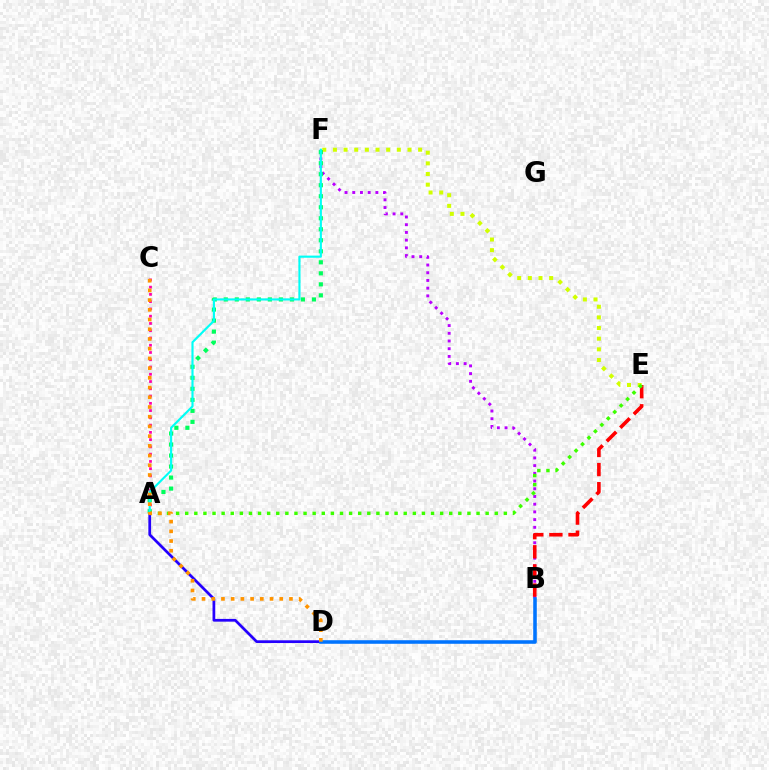{('A', 'D'): [{'color': '#2500ff', 'line_style': 'solid', 'thickness': 1.97}], ('B', 'F'): [{'color': '#b900ff', 'line_style': 'dotted', 'thickness': 2.1}], ('E', 'F'): [{'color': '#d1ff00', 'line_style': 'dotted', 'thickness': 2.89}], ('B', 'D'): [{'color': '#0074ff', 'line_style': 'solid', 'thickness': 2.57}], ('A', 'C'): [{'color': '#ff00ac', 'line_style': 'dotted', 'thickness': 1.97}], ('B', 'E'): [{'color': '#ff0000', 'line_style': 'dashed', 'thickness': 2.6}], ('A', 'F'): [{'color': '#00ff5c', 'line_style': 'dotted', 'thickness': 2.99}, {'color': '#00fff6', 'line_style': 'solid', 'thickness': 1.55}], ('A', 'E'): [{'color': '#3dff00', 'line_style': 'dotted', 'thickness': 2.47}], ('C', 'D'): [{'color': '#ff9400', 'line_style': 'dotted', 'thickness': 2.64}]}